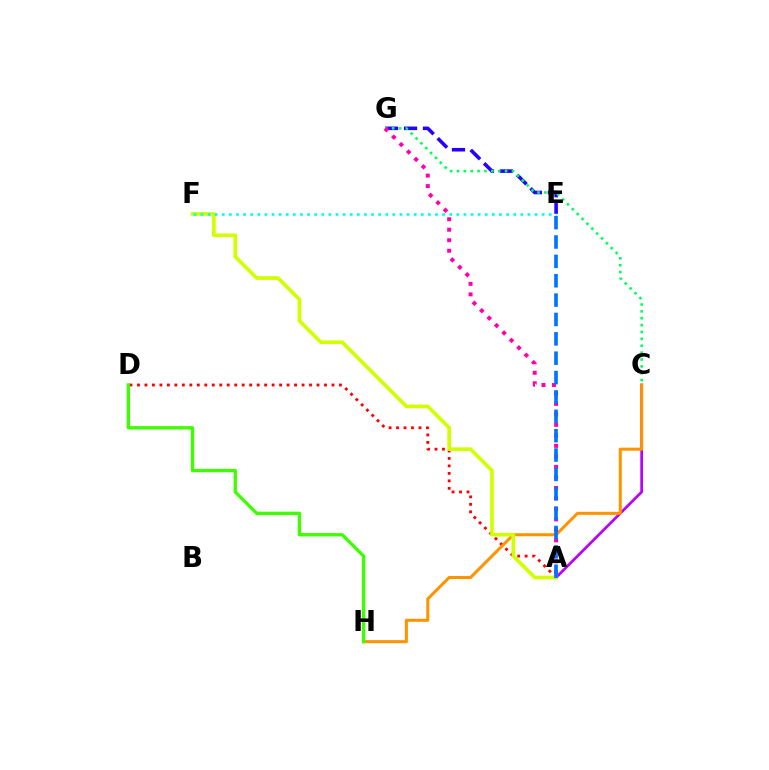{('E', 'G'): [{'color': '#2500ff', 'line_style': 'dashed', 'thickness': 2.57}], ('A', 'D'): [{'color': '#ff0000', 'line_style': 'dotted', 'thickness': 2.03}], ('C', 'G'): [{'color': '#00ff5c', 'line_style': 'dotted', 'thickness': 1.87}], ('A', 'C'): [{'color': '#b900ff', 'line_style': 'solid', 'thickness': 1.96}], ('C', 'H'): [{'color': '#ff9400', 'line_style': 'solid', 'thickness': 2.2}], ('A', 'F'): [{'color': '#d1ff00', 'line_style': 'solid', 'thickness': 2.64}], ('A', 'G'): [{'color': '#ff00ac', 'line_style': 'dotted', 'thickness': 2.85}], ('D', 'H'): [{'color': '#3dff00', 'line_style': 'solid', 'thickness': 2.39}], ('A', 'E'): [{'color': '#0074ff', 'line_style': 'dashed', 'thickness': 2.63}], ('E', 'F'): [{'color': '#00fff6', 'line_style': 'dotted', 'thickness': 1.93}]}